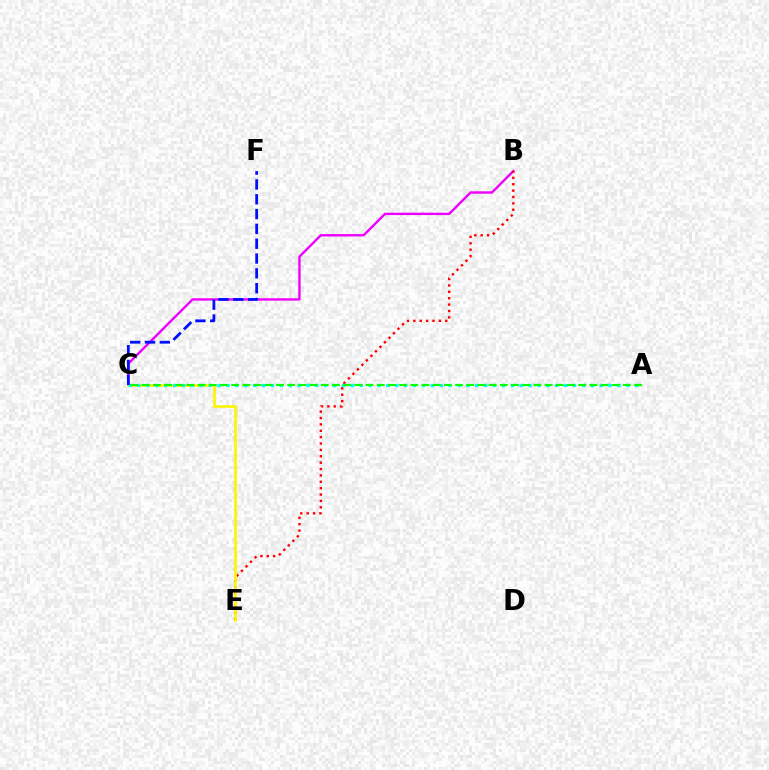{('B', 'C'): [{'color': '#ee00ff', 'line_style': 'solid', 'thickness': 1.72}], ('B', 'E'): [{'color': '#ff0000', 'line_style': 'dotted', 'thickness': 1.73}], ('C', 'E'): [{'color': '#fcf500', 'line_style': 'solid', 'thickness': 1.91}], ('A', 'C'): [{'color': '#00fff6', 'line_style': 'dotted', 'thickness': 2.41}, {'color': '#08ff00', 'line_style': 'dashed', 'thickness': 1.52}], ('C', 'F'): [{'color': '#0010ff', 'line_style': 'dashed', 'thickness': 2.01}]}